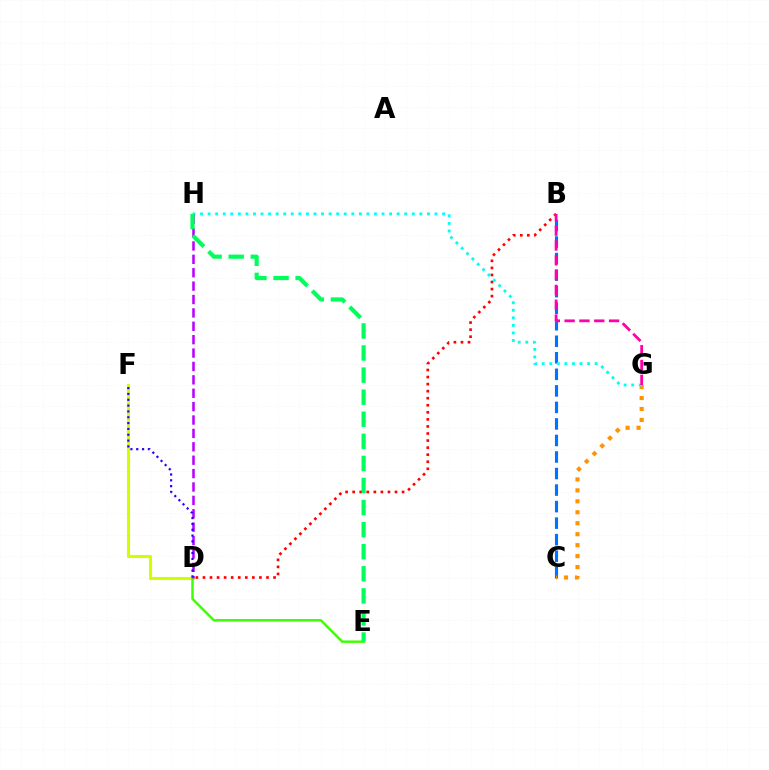{('D', 'F'): [{'color': '#d1ff00', 'line_style': 'solid', 'thickness': 2.23}, {'color': '#2500ff', 'line_style': 'dotted', 'thickness': 1.58}], ('B', 'C'): [{'color': '#0074ff', 'line_style': 'dashed', 'thickness': 2.25}], ('B', 'D'): [{'color': '#ff0000', 'line_style': 'dotted', 'thickness': 1.92}], ('C', 'G'): [{'color': '#ff9400', 'line_style': 'dotted', 'thickness': 2.98}], ('D', 'E'): [{'color': '#3dff00', 'line_style': 'solid', 'thickness': 1.77}], ('G', 'H'): [{'color': '#00fff6', 'line_style': 'dotted', 'thickness': 2.05}], ('D', 'H'): [{'color': '#b900ff', 'line_style': 'dashed', 'thickness': 1.82}], ('B', 'G'): [{'color': '#ff00ac', 'line_style': 'dashed', 'thickness': 2.01}], ('E', 'H'): [{'color': '#00ff5c', 'line_style': 'dashed', 'thickness': 3.0}]}